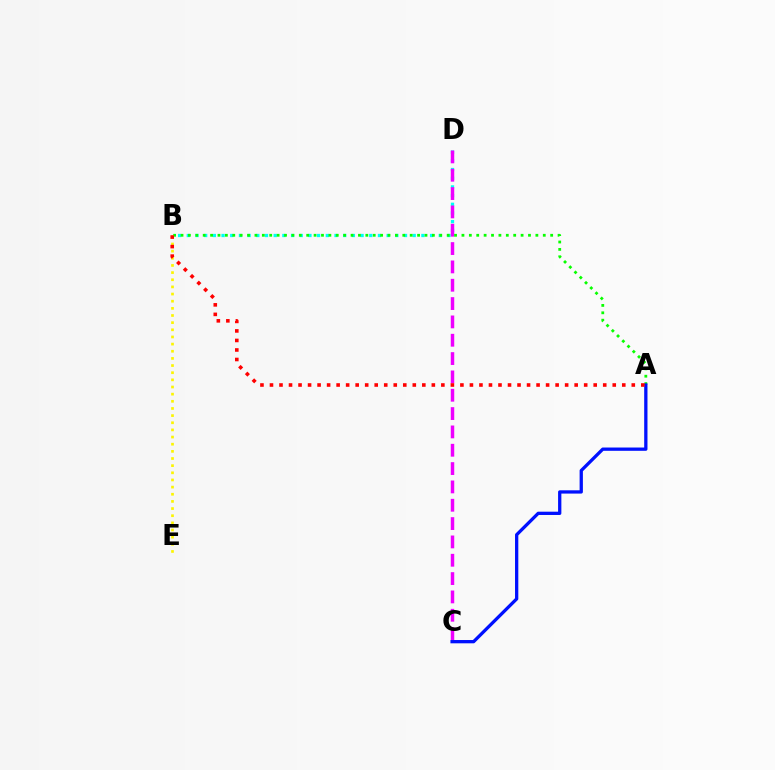{('B', 'D'): [{'color': '#00fff6', 'line_style': 'dotted', 'thickness': 2.36}], ('C', 'D'): [{'color': '#ee00ff', 'line_style': 'dashed', 'thickness': 2.49}], ('A', 'B'): [{'color': '#08ff00', 'line_style': 'dotted', 'thickness': 2.01}, {'color': '#ff0000', 'line_style': 'dotted', 'thickness': 2.59}], ('B', 'E'): [{'color': '#fcf500', 'line_style': 'dotted', 'thickness': 1.94}], ('A', 'C'): [{'color': '#0010ff', 'line_style': 'solid', 'thickness': 2.36}]}